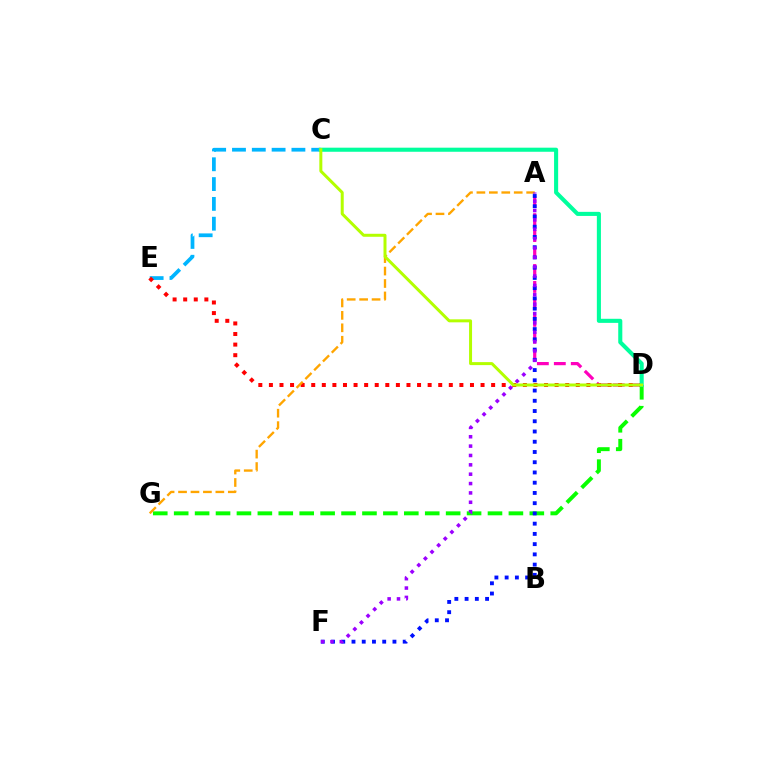{('D', 'G'): [{'color': '#08ff00', 'line_style': 'dashed', 'thickness': 2.84}], ('C', 'E'): [{'color': '#00b5ff', 'line_style': 'dashed', 'thickness': 2.69}], ('A', 'D'): [{'color': '#ff00bd', 'line_style': 'dashed', 'thickness': 2.3}], ('A', 'F'): [{'color': '#0010ff', 'line_style': 'dotted', 'thickness': 2.78}, {'color': '#9b00ff', 'line_style': 'dotted', 'thickness': 2.54}], ('D', 'E'): [{'color': '#ff0000', 'line_style': 'dotted', 'thickness': 2.88}], ('A', 'G'): [{'color': '#ffa500', 'line_style': 'dashed', 'thickness': 1.69}], ('C', 'D'): [{'color': '#00ff9d', 'line_style': 'solid', 'thickness': 2.94}, {'color': '#b3ff00', 'line_style': 'solid', 'thickness': 2.16}]}